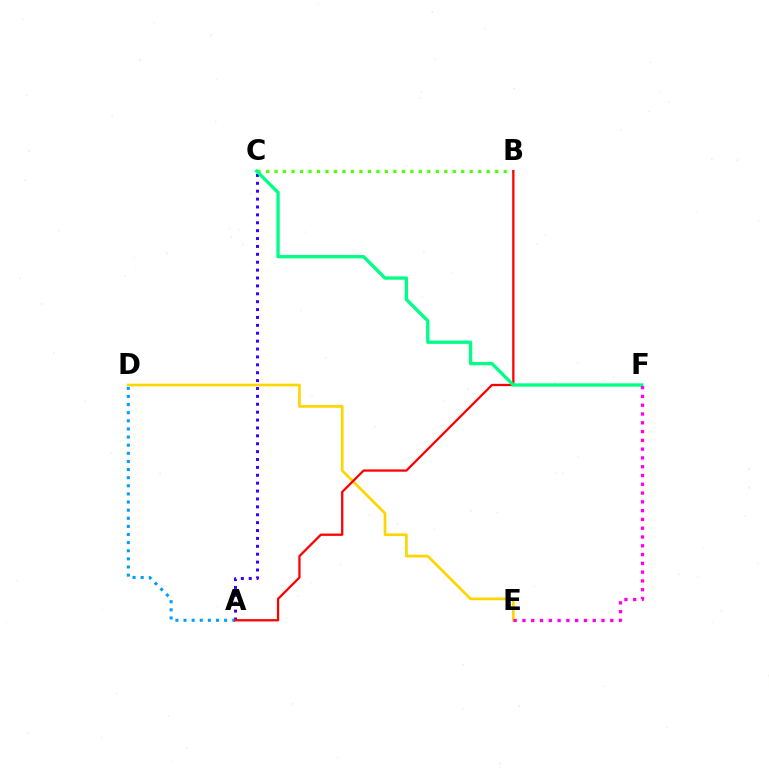{('A', 'C'): [{'color': '#3700ff', 'line_style': 'dotted', 'thickness': 2.14}], ('A', 'D'): [{'color': '#009eff', 'line_style': 'dotted', 'thickness': 2.21}], ('B', 'C'): [{'color': '#4fff00', 'line_style': 'dotted', 'thickness': 2.31}], ('D', 'E'): [{'color': '#ffd500', 'line_style': 'solid', 'thickness': 1.94}], ('A', 'B'): [{'color': '#ff0000', 'line_style': 'solid', 'thickness': 1.64}], ('C', 'F'): [{'color': '#00ff86', 'line_style': 'solid', 'thickness': 2.4}], ('E', 'F'): [{'color': '#ff00ed', 'line_style': 'dotted', 'thickness': 2.39}]}